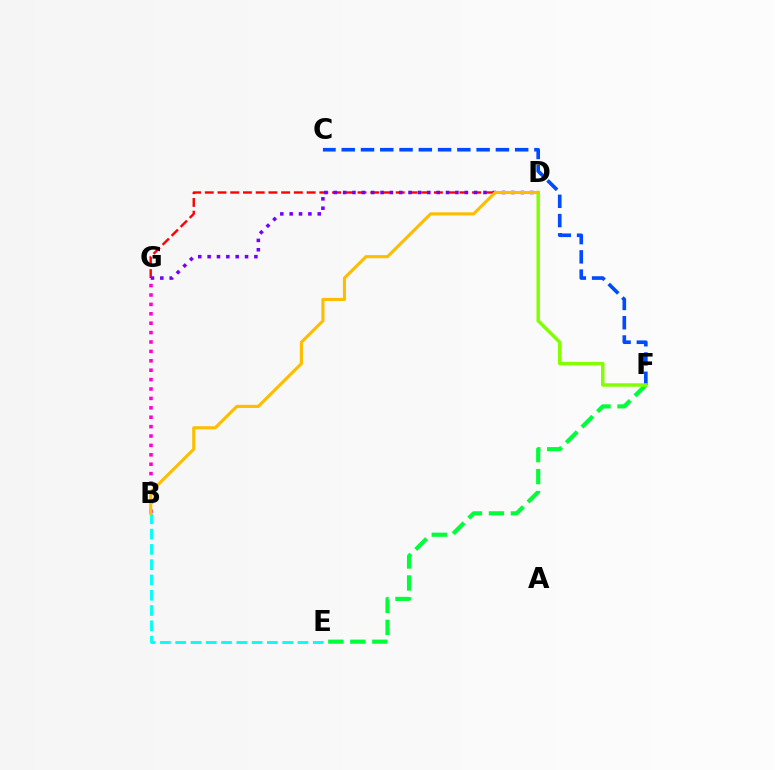{('E', 'F'): [{'color': '#00ff39', 'line_style': 'dashed', 'thickness': 2.99}], ('C', 'F'): [{'color': '#004bff', 'line_style': 'dashed', 'thickness': 2.62}], ('B', 'E'): [{'color': '#00fff6', 'line_style': 'dashed', 'thickness': 2.08}], ('B', 'G'): [{'color': '#ff00cf', 'line_style': 'dotted', 'thickness': 2.55}], ('D', 'G'): [{'color': '#ff0000', 'line_style': 'dashed', 'thickness': 1.73}, {'color': '#7200ff', 'line_style': 'dotted', 'thickness': 2.54}], ('D', 'F'): [{'color': '#84ff00', 'line_style': 'solid', 'thickness': 2.5}], ('B', 'D'): [{'color': '#ffbd00', 'line_style': 'solid', 'thickness': 2.25}]}